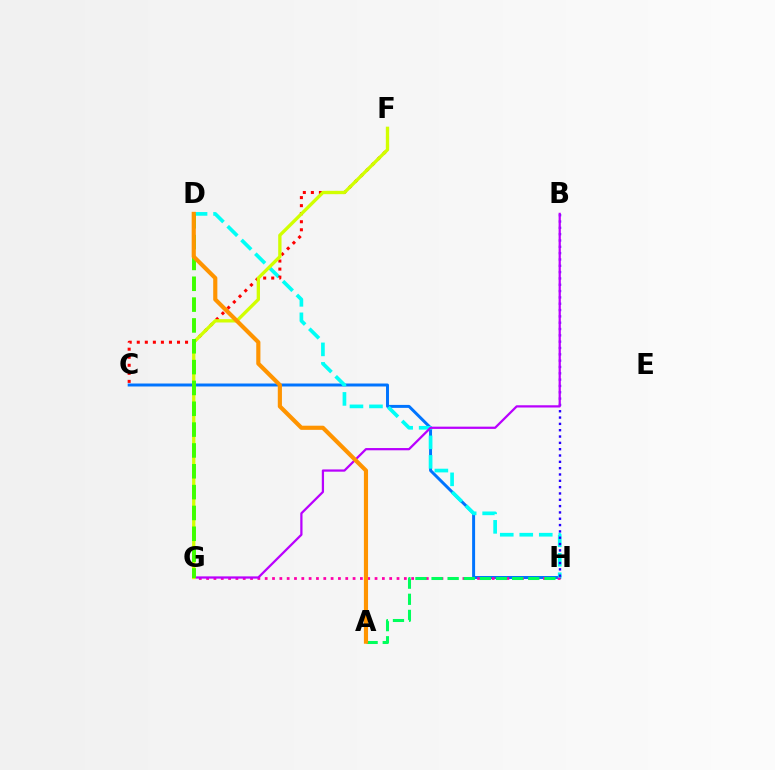{('C', 'H'): [{'color': '#0074ff', 'line_style': 'solid', 'thickness': 2.14}], ('G', 'H'): [{'color': '#ff00ac', 'line_style': 'dotted', 'thickness': 1.99}], ('D', 'H'): [{'color': '#00fff6', 'line_style': 'dashed', 'thickness': 2.65}], ('C', 'F'): [{'color': '#ff0000', 'line_style': 'dotted', 'thickness': 2.19}], ('A', 'H'): [{'color': '#00ff5c', 'line_style': 'dashed', 'thickness': 2.19}], ('B', 'H'): [{'color': '#2500ff', 'line_style': 'dotted', 'thickness': 1.72}], ('B', 'G'): [{'color': '#b900ff', 'line_style': 'solid', 'thickness': 1.62}], ('F', 'G'): [{'color': '#d1ff00', 'line_style': 'solid', 'thickness': 2.39}], ('D', 'G'): [{'color': '#3dff00', 'line_style': 'dashed', 'thickness': 2.83}], ('A', 'D'): [{'color': '#ff9400', 'line_style': 'solid', 'thickness': 2.99}]}